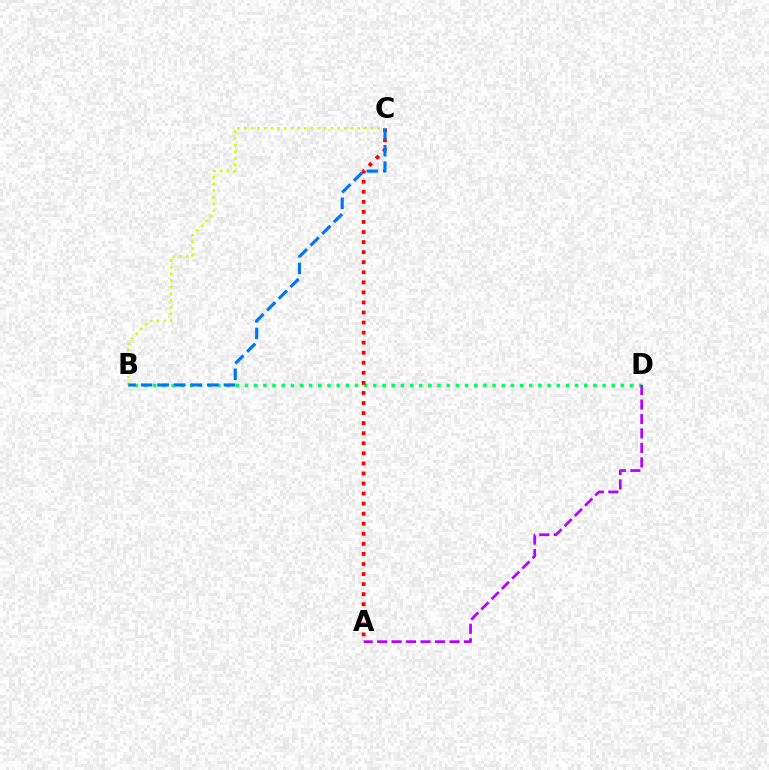{('B', 'D'): [{'color': '#00ff5c', 'line_style': 'dotted', 'thickness': 2.49}], ('A', 'C'): [{'color': '#ff0000', 'line_style': 'dotted', 'thickness': 2.73}], ('B', 'C'): [{'color': '#d1ff00', 'line_style': 'dotted', 'thickness': 1.81}, {'color': '#0074ff', 'line_style': 'dashed', 'thickness': 2.25}], ('A', 'D'): [{'color': '#b900ff', 'line_style': 'dashed', 'thickness': 1.97}]}